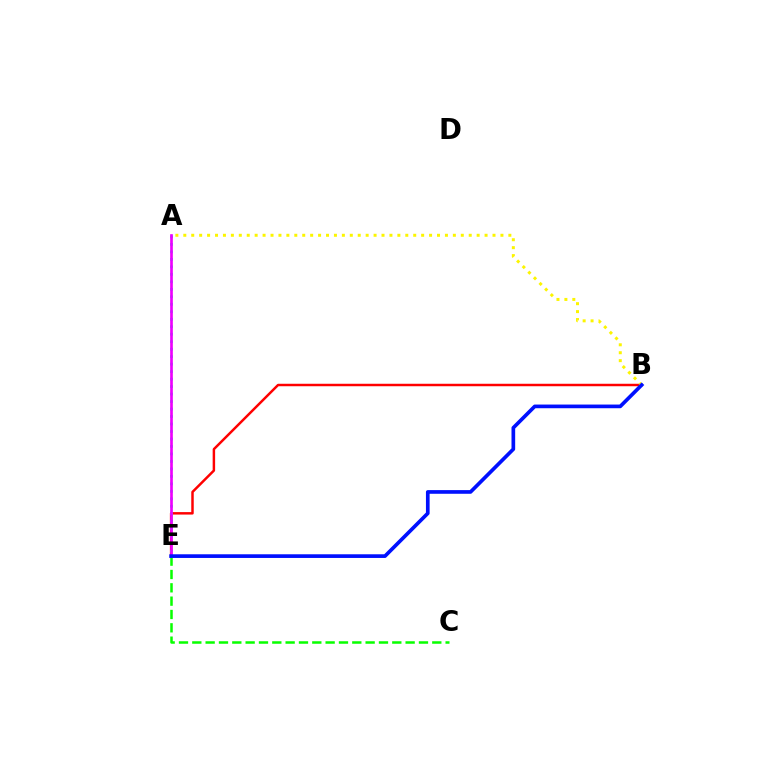{('B', 'E'): [{'color': '#ff0000', 'line_style': 'solid', 'thickness': 1.78}, {'color': '#0010ff', 'line_style': 'solid', 'thickness': 2.65}], ('A', 'E'): [{'color': '#00fff6', 'line_style': 'dotted', 'thickness': 2.03}, {'color': '#ee00ff', 'line_style': 'solid', 'thickness': 1.92}], ('A', 'B'): [{'color': '#fcf500', 'line_style': 'dotted', 'thickness': 2.15}], ('C', 'E'): [{'color': '#08ff00', 'line_style': 'dashed', 'thickness': 1.81}]}